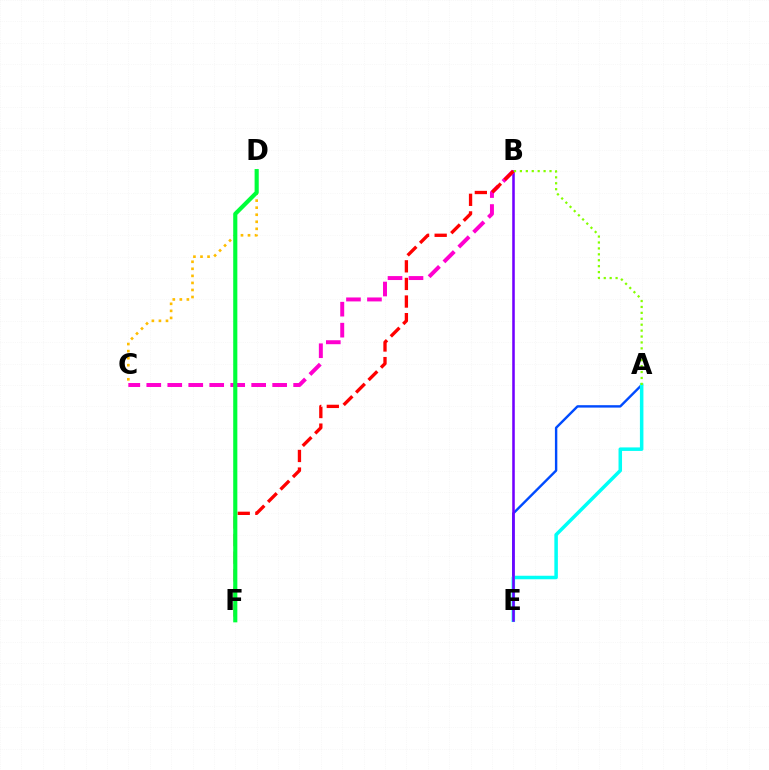{('A', 'E'): [{'color': '#004bff', 'line_style': 'solid', 'thickness': 1.73}, {'color': '#00fff6', 'line_style': 'solid', 'thickness': 2.53}], ('B', 'E'): [{'color': '#7200ff', 'line_style': 'solid', 'thickness': 1.84}], ('B', 'C'): [{'color': '#ff00cf', 'line_style': 'dashed', 'thickness': 2.85}], ('B', 'F'): [{'color': '#ff0000', 'line_style': 'dashed', 'thickness': 2.39}], ('C', 'D'): [{'color': '#ffbd00', 'line_style': 'dotted', 'thickness': 1.92}], ('D', 'F'): [{'color': '#00ff39', 'line_style': 'solid', 'thickness': 2.98}], ('A', 'B'): [{'color': '#84ff00', 'line_style': 'dotted', 'thickness': 1.61}]}